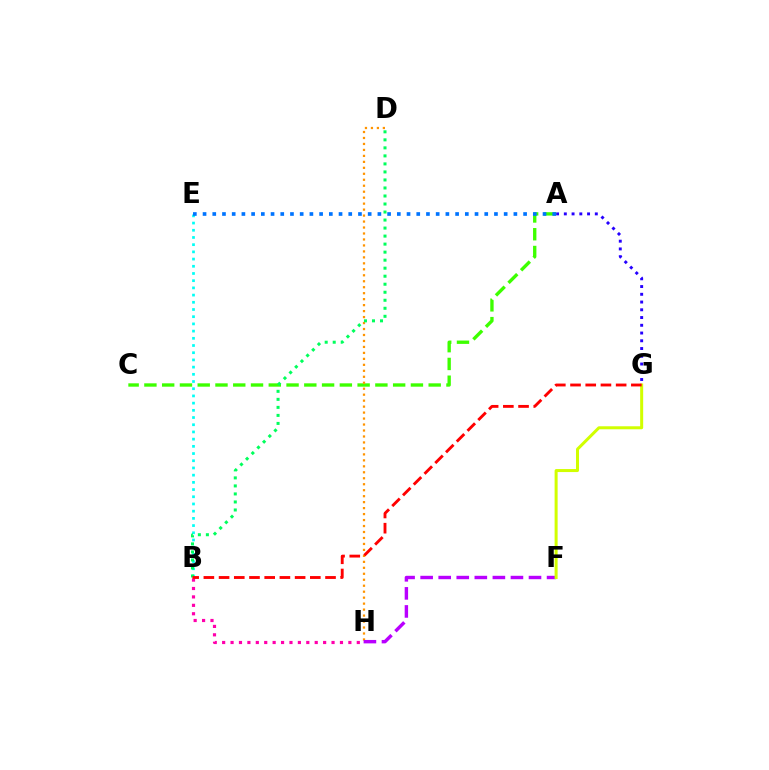{('A', 'G'): [{'color': '#2500ff', 'line_style': 'dotted', 'thickness': 2.1}], ('B', 'E'): [{'color': '#00fff6', 'line_style': 'dotted', 'thickness': 1.96}], ('A', 'C'): [{'color': '#3dff00', 'line_style': 'dashed', 'thickness': 2.41}], ('A', 'E'): [{'color': '#0074ff', 'line_style': 'dotted', 'thickness': 2.64}], ('B', 'H'): [{'color': '#ff00ac', 'line_style': 'dotted', 'thickness': 2.29}], ('D', 'H'): [{'color': '#ff9400', 'line_style': 'dotted', 'thickness': 1.62}], ('B', 'D'): [{'color': '#00ff5c', 'line_style': 'dotted', 'thickness': 2.18}], ('F', 'H'): [{'color': '#b900ff', 'line_style': 'dashed', 'thickness': 2.45}], ('F', 'G'): [{'color': '#d1ff00', 'line_style': 'solid', 'thickness': 2.17}], ('B', 'G'): [{'color': '#ff0000', 'line_style': 'dashed', 'thickness': 2.07}]}